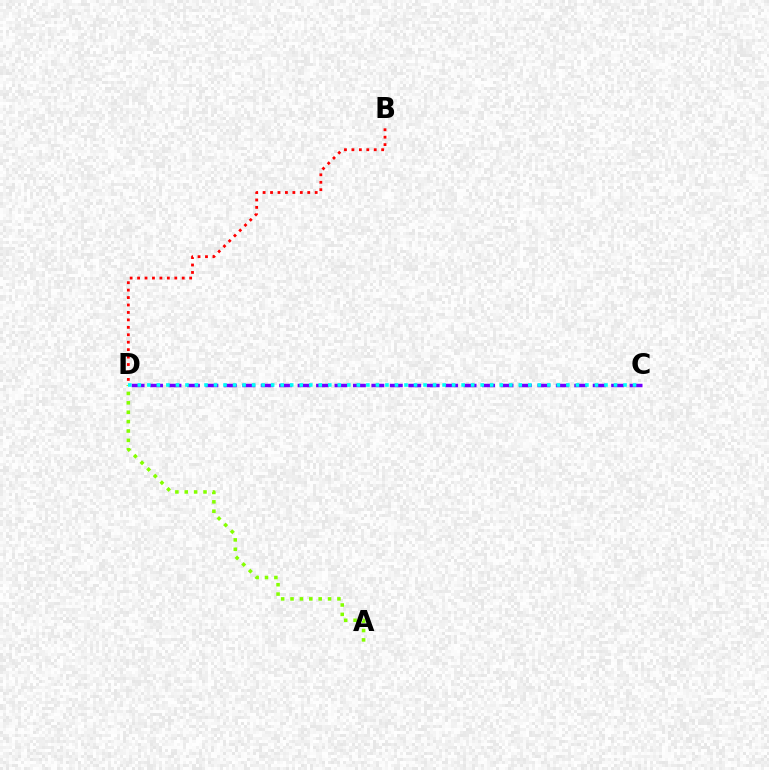{('C', 'D'): [{'color': '#7200ff', 'line_style': 'dashed', 'thickness': 2.51}, {'color': '#00fff6', 'line_style': 'dotted', 'thickness': 2.59}], ('A', 'D'): [{'color': '#84ff00', 'line_style': 'dotted', 'thickness': 2.55}], ('B', 'D'): [{'color': '#ff0000', 'line_style': 'dotted', 'thickness': 2.02}]}